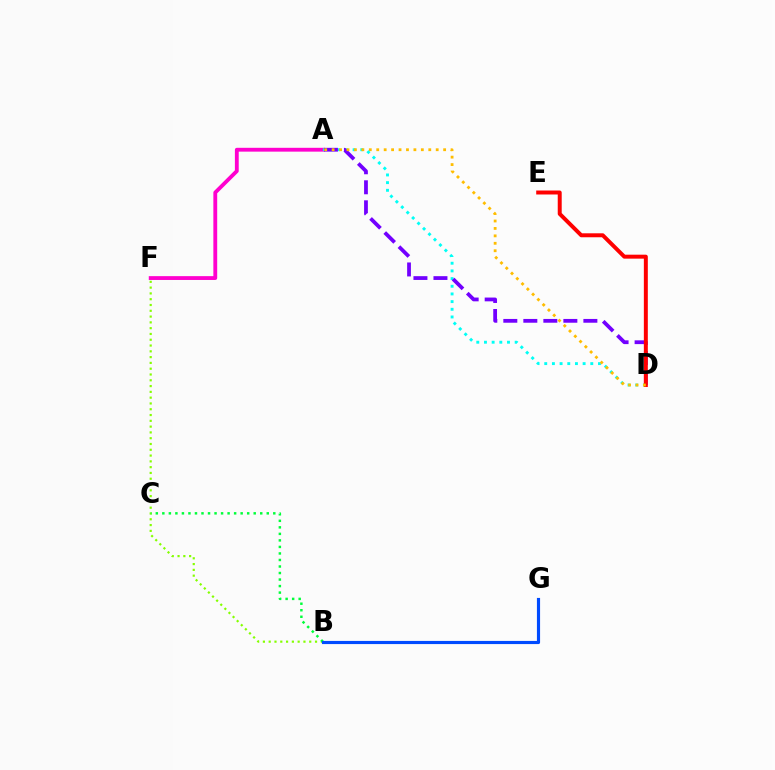{('B', 'F'): [{'color': '#84ff00', 'line_style': 'dotted', 'thickness': 1.57}], ('B', 'C'): [{'color': '#00ff39', 'line_style': 'dotted', 'thickness': 1.77}], ('A', 'F'): [{'color': '#ff00cf', 'line_style': 'solid', 'thickness': 2.76}], ('A', 'D'): [{'color': '#00fff6', 'line_style': 'dotted', 'thickness': 2.09}, {'color': '#7200ff', 'line_style': 'dashed', 'thickness': 2.72}, {'color': '#ffbd00', 'line_style': 'dotted', 'thickness': 2.02}], ('B', 'G'): [{'color': '#004bff', 'line_style': 'solid', 'thickness': 2.26}], ('D', 'E'): [{'color': '#ff0000', 'line_style': 'solid', 'thickness': 2.85}]}